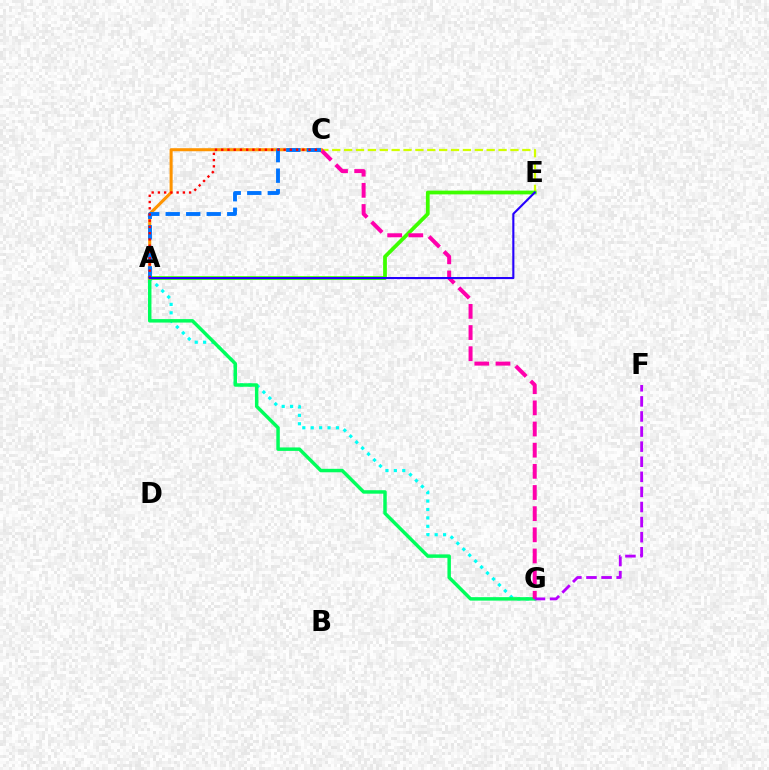{('C', 'E'): [{'color': '#d1ff00', 'line_style': 'dashed', 'thickness': 1.61}], ('A', 'G'): [{'color': '#00fff6', 'line_style': 'dotted', 'thickness': 2.28}, {'color': '#00ff5c', 'line_style': 'solid', 'thickness': 2.49}], ('A', 'E'): [{'color': '#3dff00', 'line_style': 'solid', 'thickness': 2.71}, {'color': '#2500ff', 'line_style': 'solid', 'thickness': 1.52}], ('C', 'G'): [{'color': '#ff00ac', 'line_style': 'dashed', 'thickness': 2.87}], ('F', 'G'): [{'color': '#b900ff', 'line_style': 'dashed', 'thickness': 2.05}], ('A', 'C'): [{'color': '#ff9400', 'line_style': 'solid', 'thickness': 2.19}, {'color': '#0074ff', 'line_style': 'dashed', 'thickness': 2.79}, {'color': '#ff0000', 'line_style': 'dotted', 'thickness': 1.69}]}